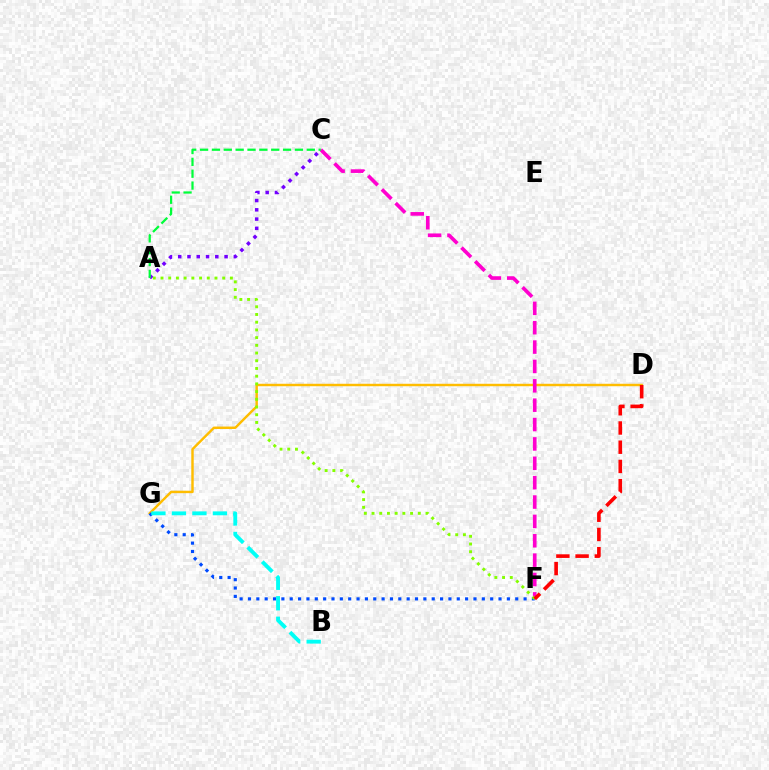{('A', 'C'): [{'color': '#7200ff', 'line_style': 'dotted', 'thickness': 2.52}, {'color': '#00ff39', 'line_style': 'dashed', 'thickness': 1.61}], ('D', 'G'): [{'color': '#ffbd00', 'line_style': 'solid', 'thickness': 1.76}], ('C', 'F'): [{'color': '#ff00cf', 'line_style': 'dashed', 'thickness': 2.63}], ('F', 'G'): [{'color': '#004bff', 'line_style': 'dotted', 'thickness': 2.27}], ('A', 'F'): [{'color': '#84ff00', 'line_style': 'dotted', 'thickness': 2.1}], ('D', 'F'): [{'color': '#ff0000', 'line_style': 'dashed', 'thickness': 2.61}], ('B', 'G'): [{'color': '#00fff6', 'line_style': 'dashed', 'thickness': 2.78}]}